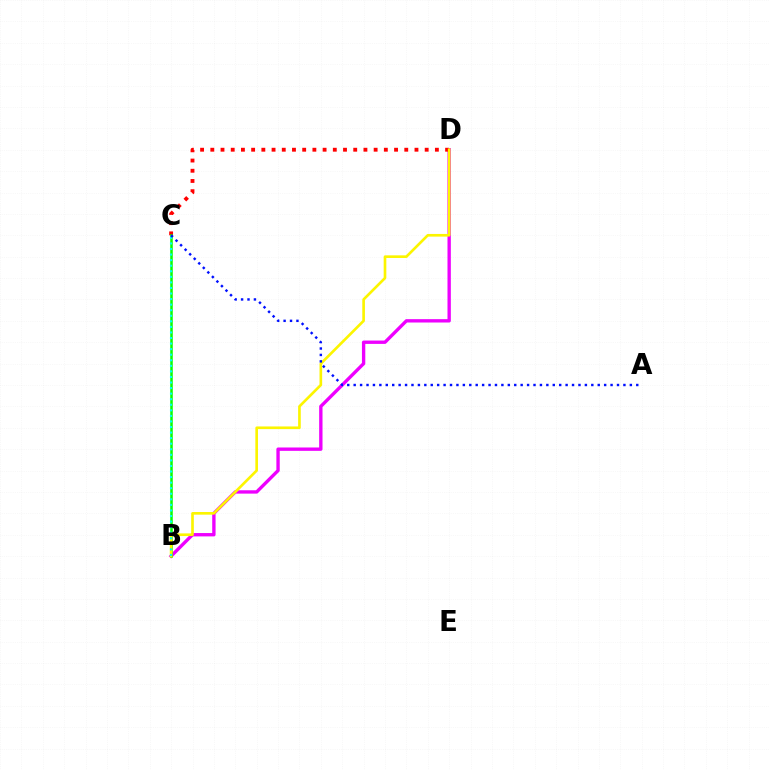{('B', 'D'): [{'color': '#ee00ff', 'line_style': 'solid', 'thickness': 2.41}, {'color': '#fcf500', 'line_style': 'solid', 'thickness': 1.91}], ('C', 'D'): [{'color': '#ff0000', 'line_style': 'dotted', 'thickness': 2.77}], ('B', 'C'): [{'color': '#08ff00', 'line_style': 'solid', 'thickness': 1.82}, {'color': '#00fff6', 'line_style': 'dotted', 'thickness': 1.51}], ('A', 'C'): [{'color': '#0010ff', 'line_style': 'dotted', 'thickness': 1.74}]}